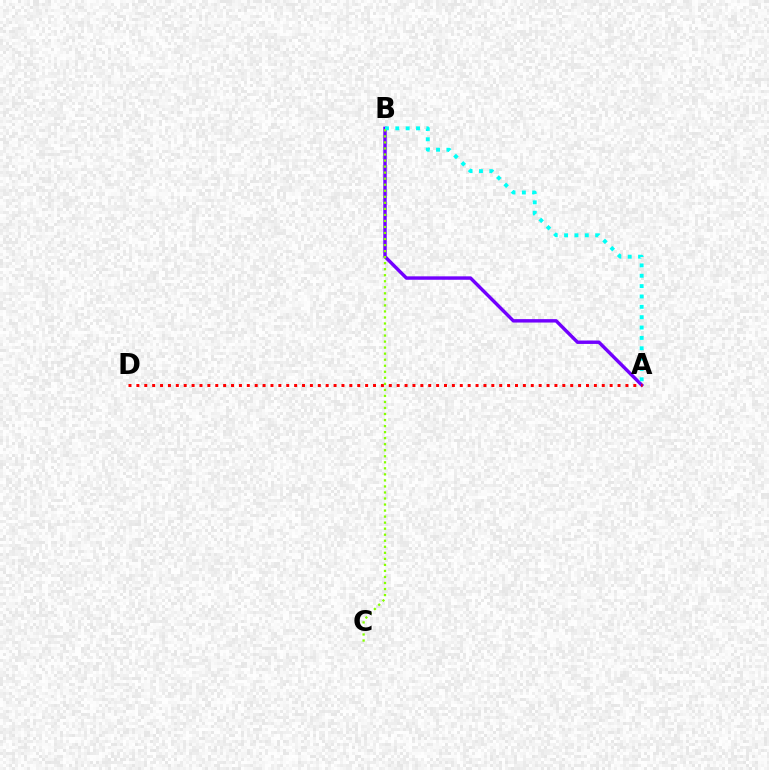{('A', 'B'): [{'color': '#7200ff', 'line_style': 'solid', 'thickness': 2.46}, {'color': '#00fff6', 'line_style': 'dotted', 'thickness': 2.81}], ('A', 'D'): [{'color': '#ff0000', 'line_style': 'dotted', 'thickness': 2.14}], ('B', 'C'): [{'color': '#84ff00', 'line_style': 'dotted', 'thickness': 1.64}]}